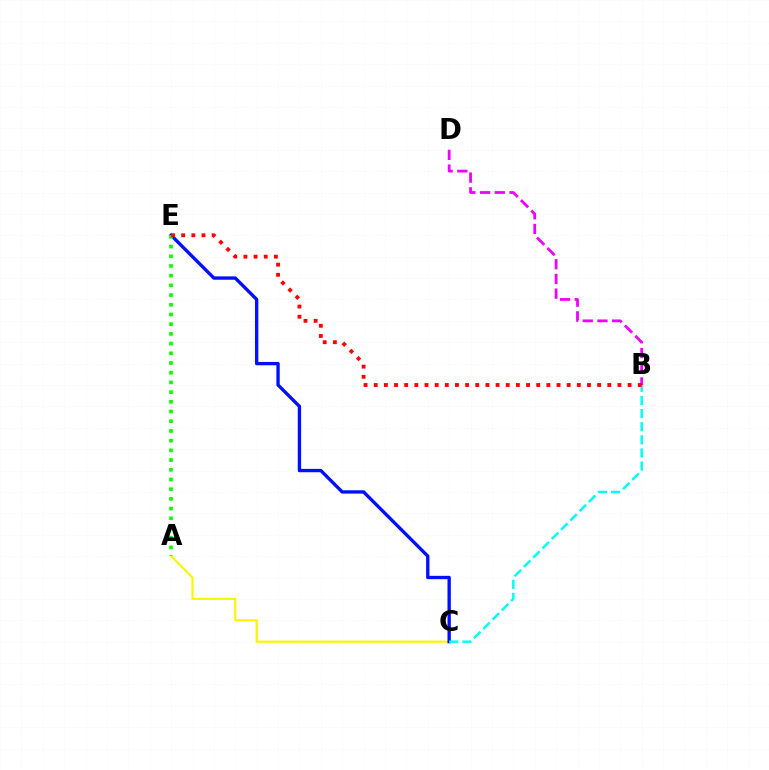{('A', 'C'): [{'color': '#fcf500', 'line_style': 'solid', 'thickness': 1.56}], ('C', 'E'): [{'color': '#0010ff', 'line_style': 'solid', 'thickness': 2.41}], ('B', 'C'): [{'color': '#00fff6', 'line_style': 'dashed', 'thickness': 1.78}], ('B', 'D'): [{'color': '#ee00ff', 'line_style': 'dashed', 'thickness': 2.0}], ('A', 'E'): [{'color': '#08ff00', 'line_style': 'dotted', 'thickness': 2.64}], ('B', 'E'): [{'color': '#ff0000', 'line_style': 'dotted', 'thickness': 2.76}]}